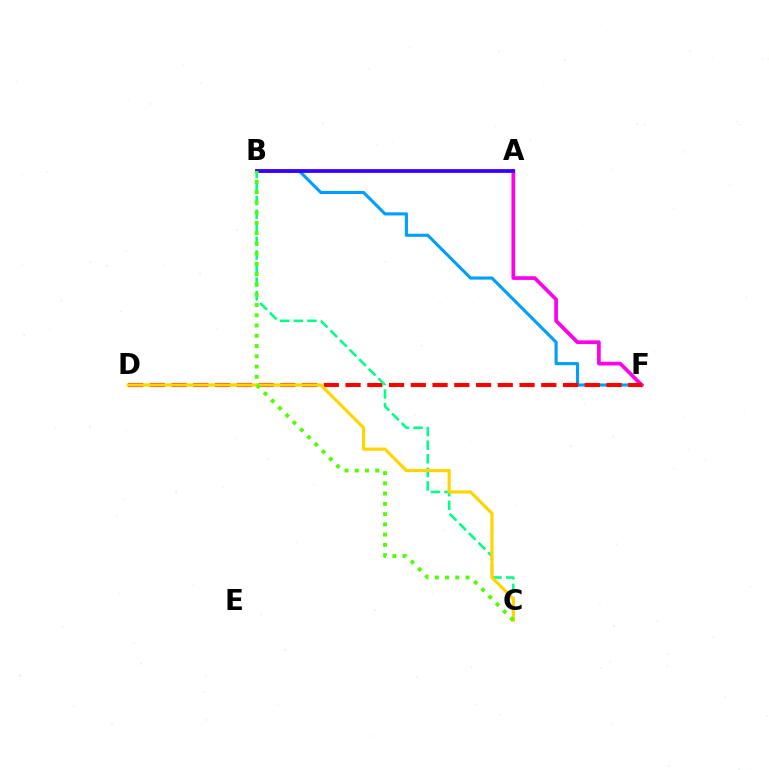{('B', 'F'): [{'color': '#009eff', 'line_style': 'solid', 'thickness': 2.23}], ('A', 'F'): [{'color': '#ff00ed', 'line_style': 'solid', 'thickness': 2.66}], ('A', 'B'): [{'color': '#3700ff', 'line_style': 'solid', 'thickness': 2.72}], ('D', 'F'): [{'color': '#ff0000', 'line_style': 'dashed', 'thickness': 2.95}], ('B', 'C'): [{'color': '#00ff86', 'line_style': 'dashed', 'thickness': 1.84}, {'color': '#4fff00', 'line_style': 'dotted', 'thickness': 2.79}], ('C', 'D'): [{'color': '#ffd500', 'line_style': 'solid', 'thickness': 2.29}]}